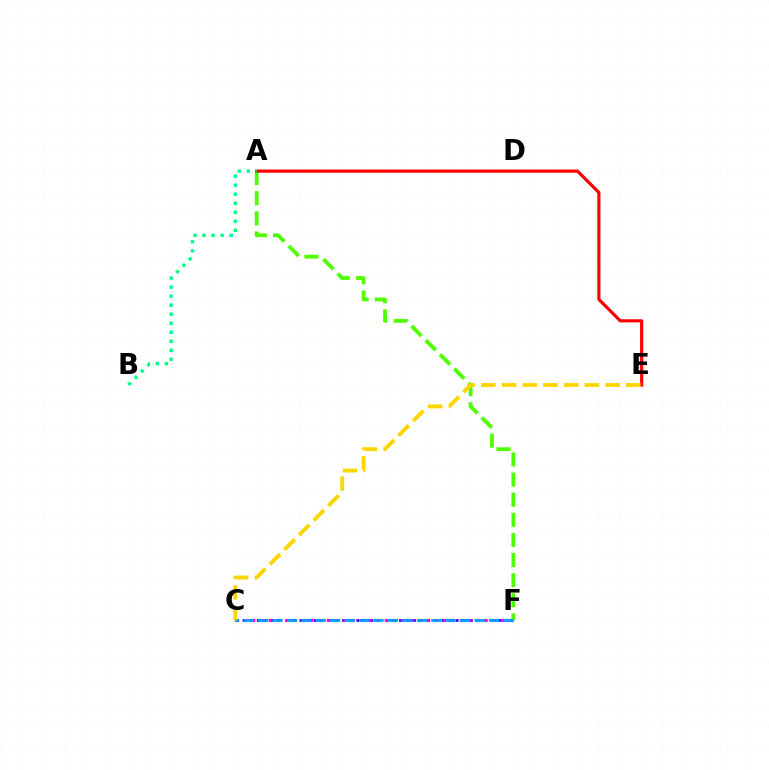{('C', 'F'): [{'color': '#3700ff', 'line_style': 'dotted', 'thickness': 1.93}, {'color': '#ff00ed', 'line_style': 'dotted', 'thickness': 2.26}, {'color': '#009eff', 'line_style': 'dashed', 'thickness': 1.96}], ('A', 'F'): [{'color': '#4fff00', 'line_style': 'dashed', 'thickness': 2.73}], ('A', 'E'): [{'color': '#ff0000', 'line_style': 'solid', 'thickness': 2.28}], ('A', 'B'): [{'color': '#00ff86', 'line_style': 'dotted', 'thickness': 2.45}], ('C', 'E'): [{'color': '#ffd500', 'line_style': 'dashed', 'thickness': 2.81}]}